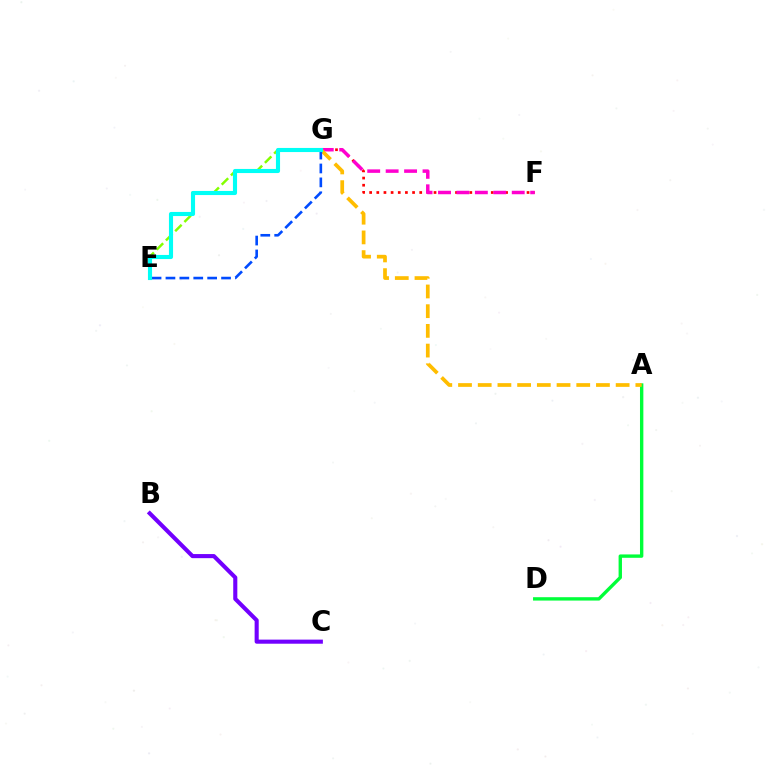{('E', 'G'): [{'color': '#84ff00', 'line_style': 'dashed', 'thickness': 1.77}, {'color': '#004bff', 'line_style': 'dashed', 'thickness': 1.89}, {'color': '#00fff6', 'line_style': 'solid', 'thickness': 2.96}], ('F', 'G'): [{'color': '#ff0000', 'line_style': 'dotted', 'thickness': 1.94}, {'color': '#ff00cf', 'line_style': 'dashed', 'thickness': 2.5}], ('A', 'D'): [{'color': '#00ff39', 'line_style': 'solid', 'thickness': 2.43}], ('B', 'C'): [{'color': '#7200ff', 'line_style': 'solid', 'thickness': 2.95}], ('A', 'G'): [{'color': '#ffbd00', 'line_style': 'dashed', 'thickness': 2.68}]}